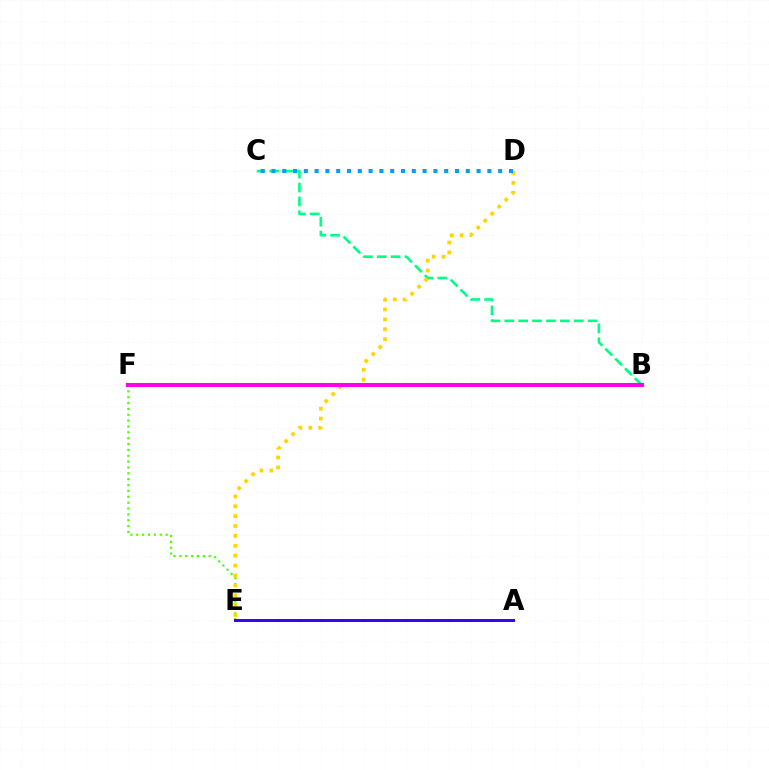{('B', 'C'): [{'color': '#00ff86', 'line_style': 'dashed', 'thickness': 1.89}], ('E', 'F'): [{'color': '#4fff00', 'line_style': 'dotted', 'thickness': 1.59}], ('D', 'E'): [{'color': '#ffd500', 'line_style': 'dotted', 'thickness': 2.68}], ('B', 'F'): [{'color': '#ff0000', 'line_style': 'dotted', 'thickness': 2.02}, {'color': '#ff00ed', 'line_style': 'solid', 'thickness': 2.9}], ('A', 'E'): [{'color': '#3700ff', 'line_style': 'solid', 'thickness': 2.14}], ('C', 'D'): [{'color': '#009eff', 'line_style': 'dotted', 'thickness': 2.93}]}